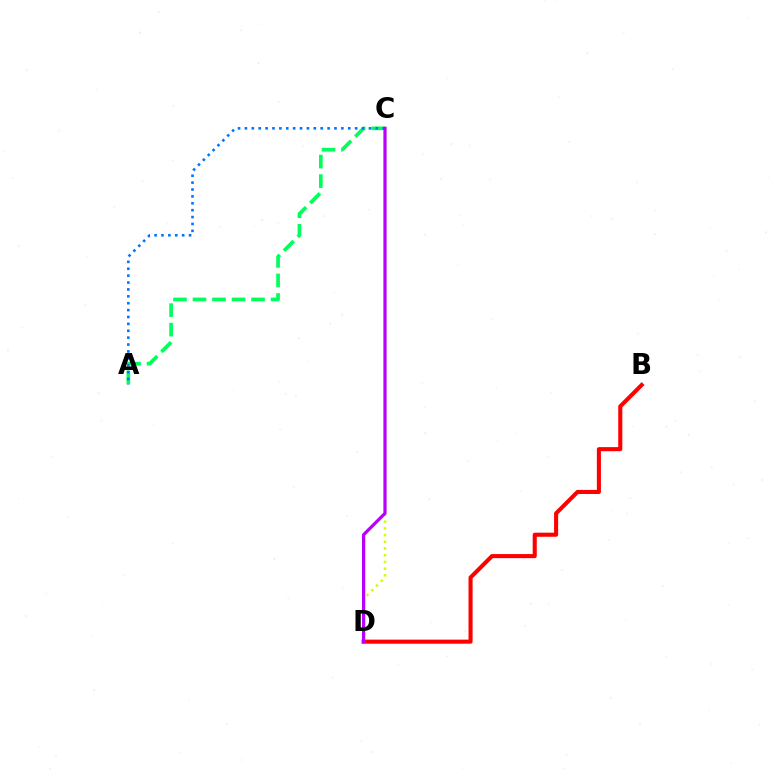{('A', 'C'): [{'color': '#00ff5c', 'line_style': 'dashed', 'thickness': 2.65}, {'color': '#0074ff', 'line_style': 'dotted', 'thickness': 1.87}], ('B', 'D'): [{'color': '#ff0000', 'line_style': 'solid', 'thickness': 2.94}], ('C', 'D'): [{'color': '#d1ff00', 'line_style': 'dotted', 'thickness': 1.82}, {'color': '#b900ff', 'line_style': 'solid', 'thickness': 2.31}]}